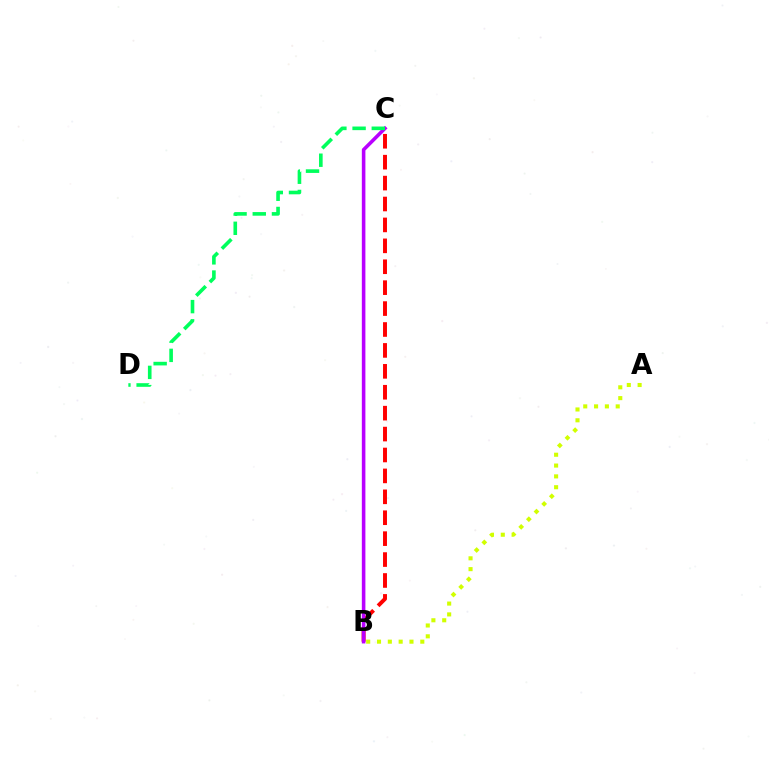{('B', 'C'): [{'color': '#0074ff', 'line_style': 'dashed', 'thickness': 1.54}, {'color': '#ff0000', 'line_style': 'dashed', 'thickness': 2.84}, {'color': '#b900ff', 'line_style': 'solid', 'thickness': 2.57}], ('A', 'B'): [{'color': '#d1ff00', 'line_style': 'dotted', 'thickness': 2.94}], ('C', 'D'): [{'color': '#00ff5c', 'line_style': 'dashed', 'thickness': 2.61}]}